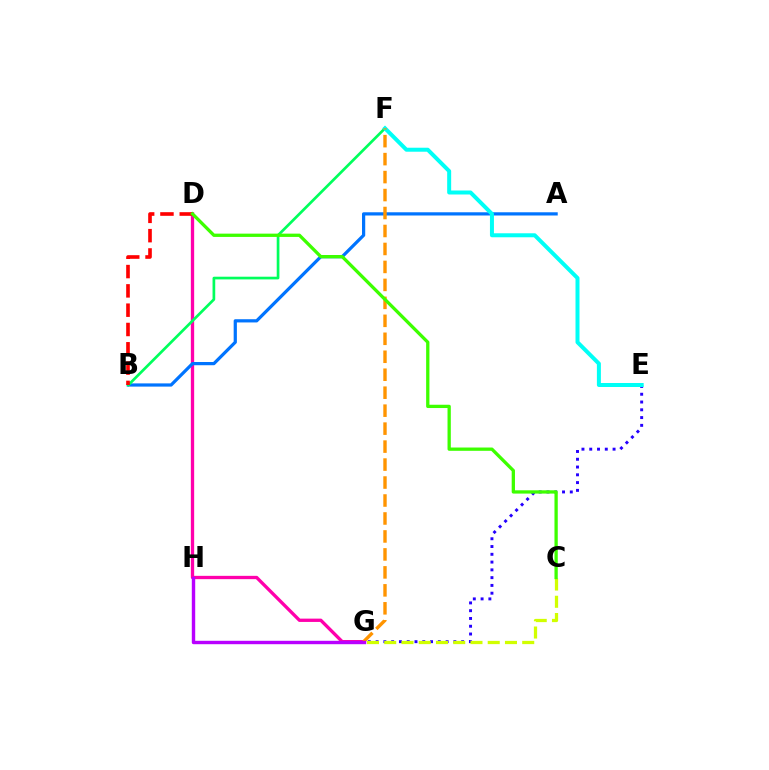{('D', 'G'): [{'color': '#ff00ac', 'line_style': 'solid', 'thickness': 2.39}], ('E', 'G'): [{'color': '#2500ff', 'line_style': 'dotted', 'thickness': 2.11}], ('A', 'B'): [{'color': '#0074ff', 'line_style': 'solid', 'thickness': 2.32}], ('B', 'F'): [{'color': '#00ff5c', 'line_style': 'solid', 'thickness': 1.94}], ('E', 'F'): [{'color': '#00fff6', 'line_style': 'solid', 'thickness': 2.87}], ('C', 'G'): [{'color': '#d1ff00', 'line_style': 'dashed', 'thickness': 2.34}], ('F', 'G'): [{'color': '#ff9400', 'line_style': 'dashed', 'thickness': 2.44}], ('G', 'H'): [{'color': '#b900ff', 'line_style': 'solid', 'thickness': 2.45}], ('B', 'D'): [{'color': '#ff0000', 'line_style': 'dashed', 'thickness': 2.62}], ('C', 'D'): [{'color': '#3dff00', 'line_style': 'solid', 'thickness': 2.37}]}